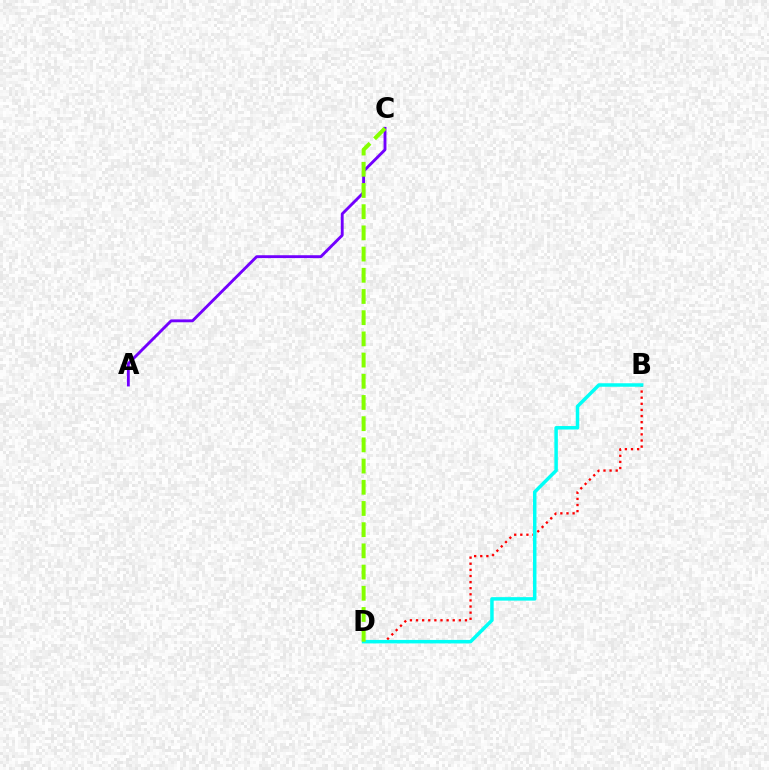{('A', 'C'): [{'color': '#7200ff', 'line_style': 'solid', 'thickness': 2.07}], ('B', 'D'): [{'color': '#ff0000', 'line_style': 'dotted', 'thickness': 1.66}, {'color': '#00fff6', 'line_style': 'solid', 'thickness': 2.51}], ('C', 'D'): [{'color': '#84ff00', 'line_style': 'dashed', 'thickness': 2.88}]}